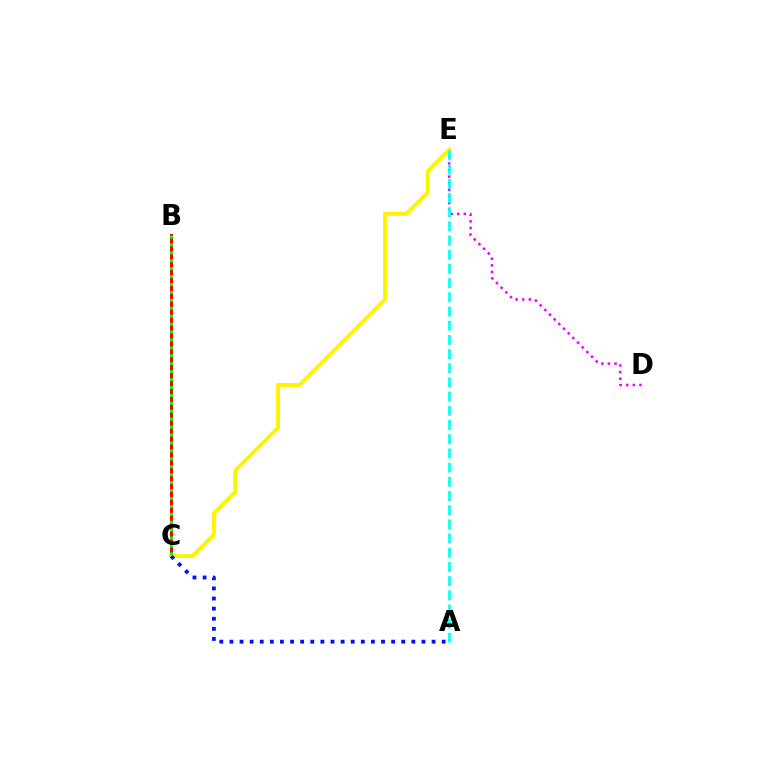{('D', 'E'): [{'color': '#ee00ff', 'line_style': 'dotted', 'thickness': 1.8}], ('B', 'C'): [{'color': '#ff0000', 'line_style': 'solid', 'thickness': 2.19}, {'color': '#08ff00', 'line_style': 'dotted', 'thickness': 2.15}], ('C', 'E'): [{'color': '#fcf500', 'line_style': 'solid', 'thickness': 2.83}], ('A', 'C'): [{'color': '#0010ff', 'line_style': 'dotted', 'thickness': 2.75}], ('A', 'E'): [{'color': '#00fff6', 'line_style': 'dashed', 'thickness': 1.93}]}